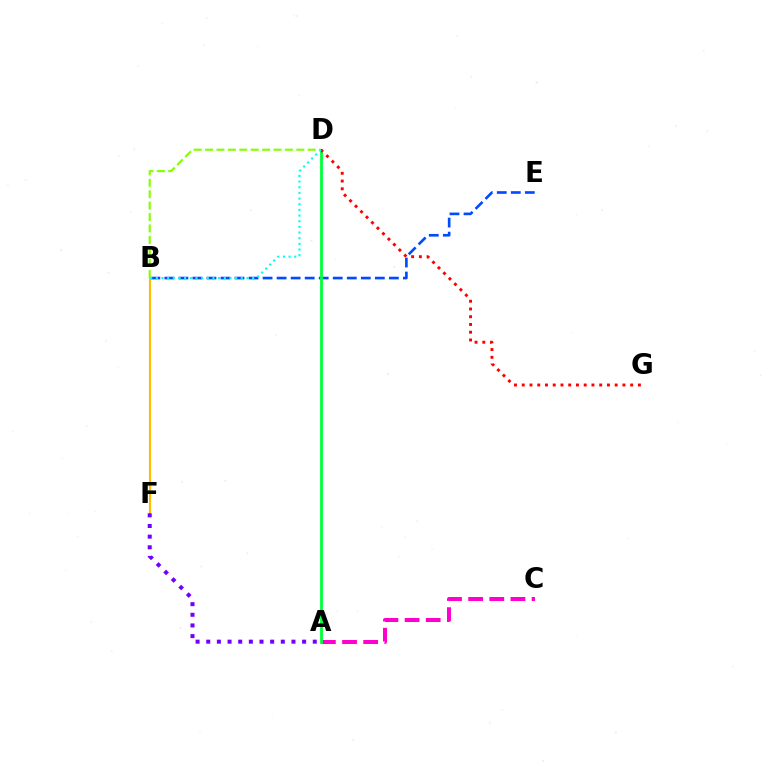{('A', 'C'): [{'color': '#ff00cf', 'line_style': 'dashed', 'thickness': 2.87}], ('B', 'E'): [{'color': '#004bff', 'line_style': 'dashed', 'thickness': 1.91}], ('B', 'D'): [{'color': '#84ff00', 'line_style': 'dashed', 'thickness': 1.55}, {'color': '#00fff6', 'line_style': 'dotted', 'thickness': 1.54}], ('A', 'D'): [{'color': '#00ff39', 'line_style': 'solid', 'thickness': 2.01}], ('B', 'F'): [{'color': '#ffbd00', 'line_style': 'solid', 'thickness': 1.55}], ('A', 'F'): [{'color': '#7200ff', 'line_style': 'dotted', 'thickness': 2.89}], ('D', 'G'): [{'color': '#ff0000', 'line_style': 'dotted', 'thickness': 2.1}]}